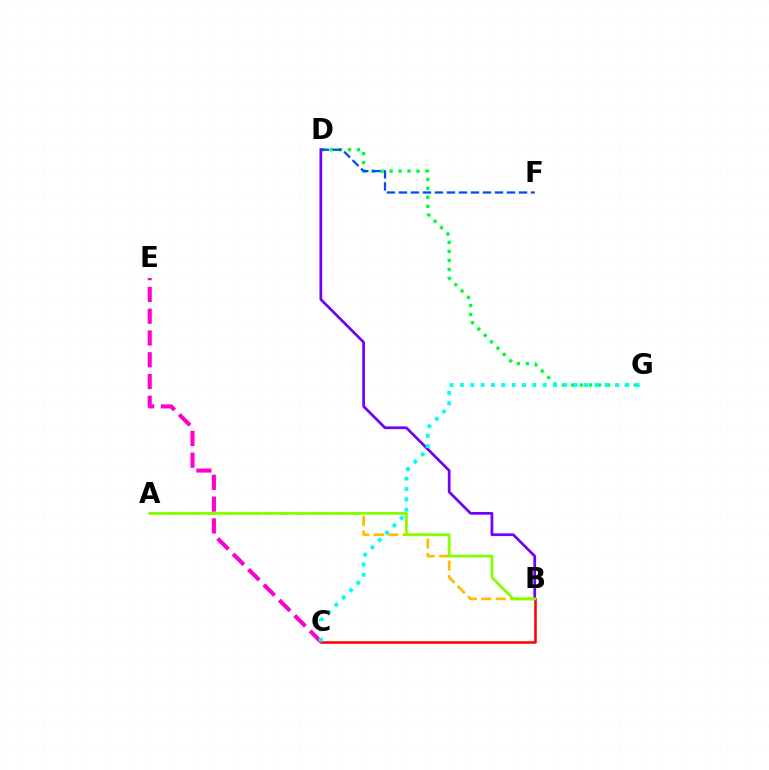{('B', 'C'): [{'color': '#ff0000', 'line_style': 'solid', 'thickness': 1.82}], ('D', 'G'): [{'color': '#00ff39', 'line_style': 'dotted', 'thickness': 2.44}], ('C', 'E'): [{'color': '#ff00cf', 'line_style': 'dashed', 'thickness': 2.96}], ('D', 'F'): [{'color': '#004bff', 'line_style': 'dashed', 'thickness': 1.63}], ('A', 'B'): [{'color': '#ffbd00', 'line_style': 'dashed', 'thickness': 1.97}, {'color': '#84ff00', 'line_style': 'solid', 'thickness': 2.02}], ('B', 'D'): [{'color': '#7200ff', 'line_style': 'solid', 'thickness': 1.96}], ('C', 'G'): [{'color': '#00fff6', 'line_style': 'dotted', 'thickness': 2.81}]}